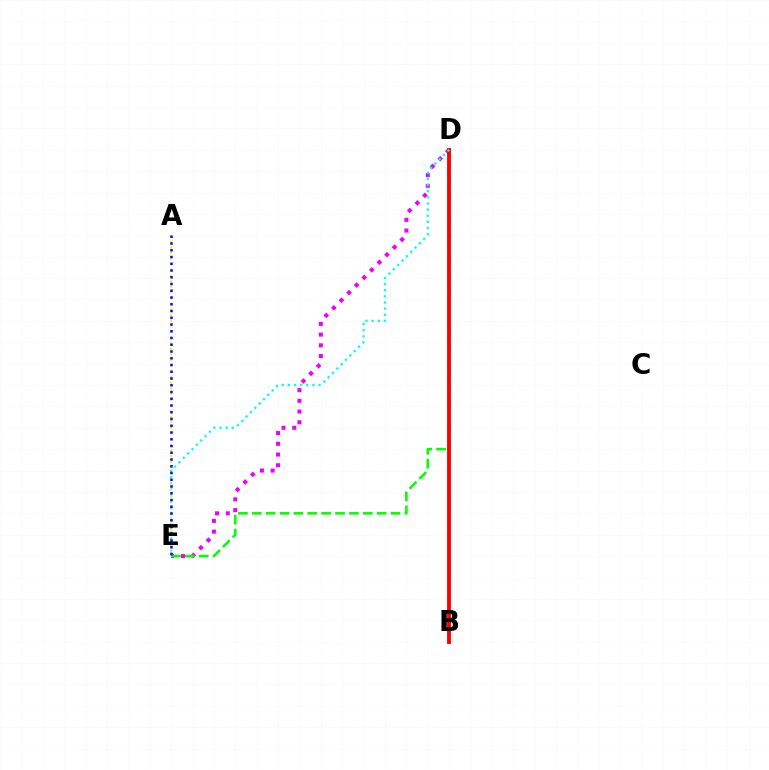{('D', 'E'): [{'color': '#ee00ff', 'line_style': 'dotted', 'thickness': 2.91}, {'color': '#08ff00', 'line_style': 'dashed', 'thickness': 1.89}, {'color': '#00fff6', 'line_style': 'dotted', 'thickness': 1.67}], ('B', 'D'): [{'color': '#ff0000', 'line_style': 'solid', 'thickness': 2.78}], ('A', 'E'): [{'color': '#fcf500', 'line_style': 'dotted', 'thickness': 1.53}, {'color': '#0010ff', 'line_style': 'dotted', 'thickness': 1.83}]}